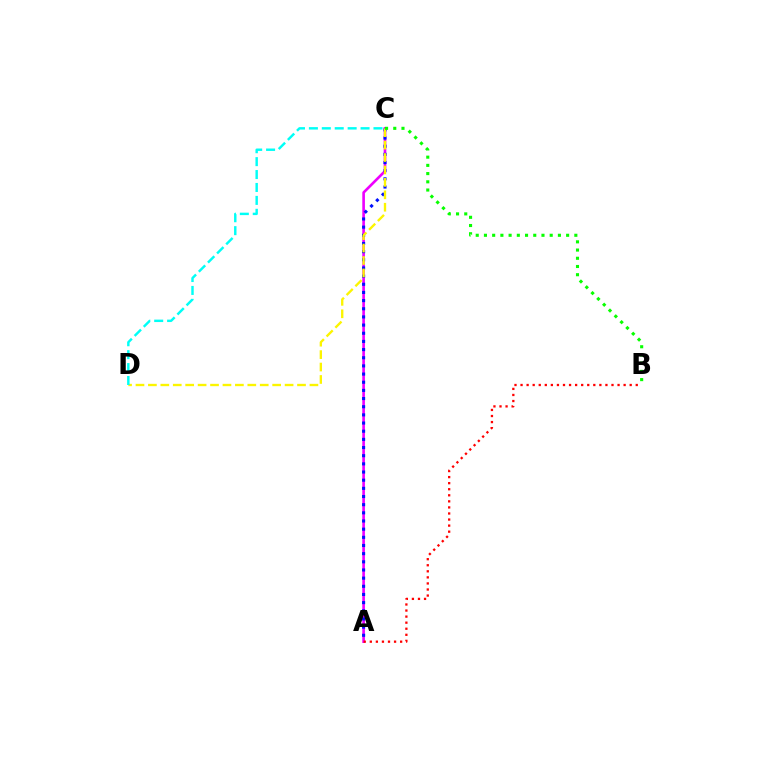{('A', 'C'): [{'color': '#ee00ff', 'line_style': 'solid', 'thickness': 1.91}, {'color': '#0010ff', 'line_style': 'dotted', 'thickness': 2.22}], ('A', 'B'): [{'color': '#ff0000', 'line_style': 'dotted', 'thickness': 1.65}], ('C', 'D'): [{'color': '#fcf500', 'line_style': 'dashed', 'thickness': 1.69}, {'color': '#00fff6', 'line_style': 'dashed', 'thickness': 1.75}], ('B', 'C'): [{'color': '#08ff00', 'line_style': 'dotted', 'thickness': 2.23}]}